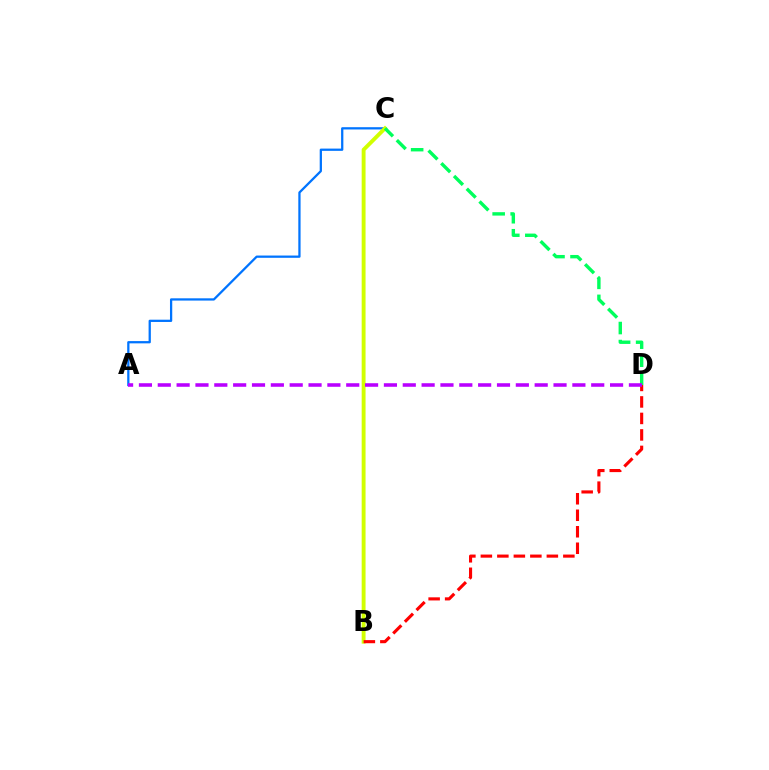{('A', 'C'): [{'color': '#0074ff', 'line_style': 'solid', 'thickness': 1.63}], ('B', 'C'): [{'color': '#d1ff00', 'line_style': 'solid', 'thickness': 2.8}], ('B', 'D'): [{'color': '#ff0000', 'line_style': 'dashed', 'thickness': 2.24}], ('C', 'D'): [{'color': '#00ff5c', 'line_style': 'dashed', 'thickness': 2.45}], ('A', 'D'): [{'color': '#b900ff', 'line_style': 'dashed', 'thickness': 2.56}]}